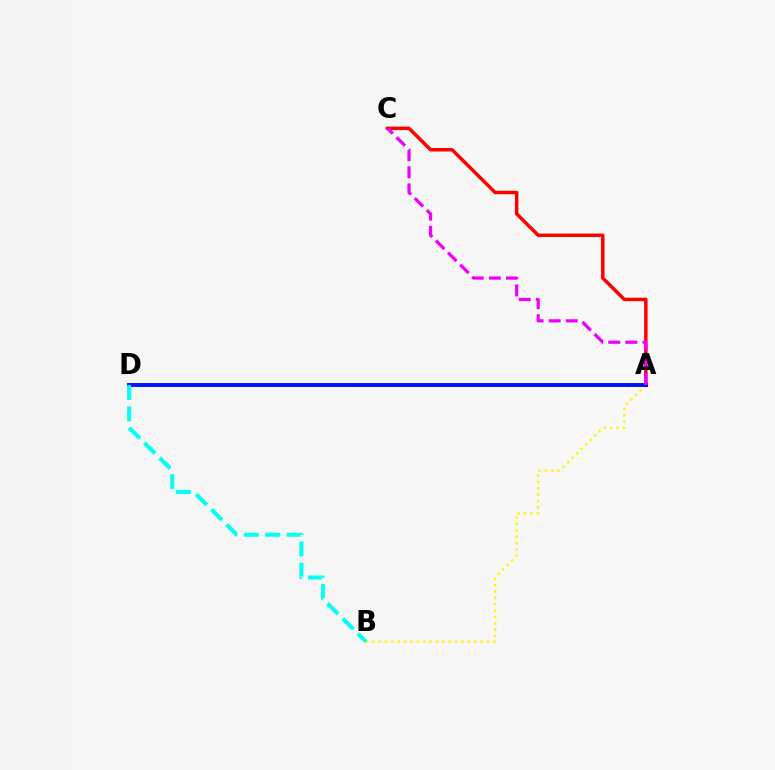{('A', 'D'): [{'color': '#08ff00', 'line_style': 'dotted', 'thickness': 1.57}, {'color': '#0010ff', 'line_style': 'solid', 'thickness': 2.8}], ('A', 'C'): [{'color': '#ff0000', 'line_style': 'solid', 'thickness': 2.5}, {'color': '#ee00ff', 'line_style': 'dashed', 'thickness': 2.32}], ('A', 'B'): [{'color': '#fcf500', 'line_style': 'dotted', 'thickness': 1.73}], ('B', 'D'): [{'color': '#00fff6', 'line_style': 'dashed', 'thickness': 2.91}]}